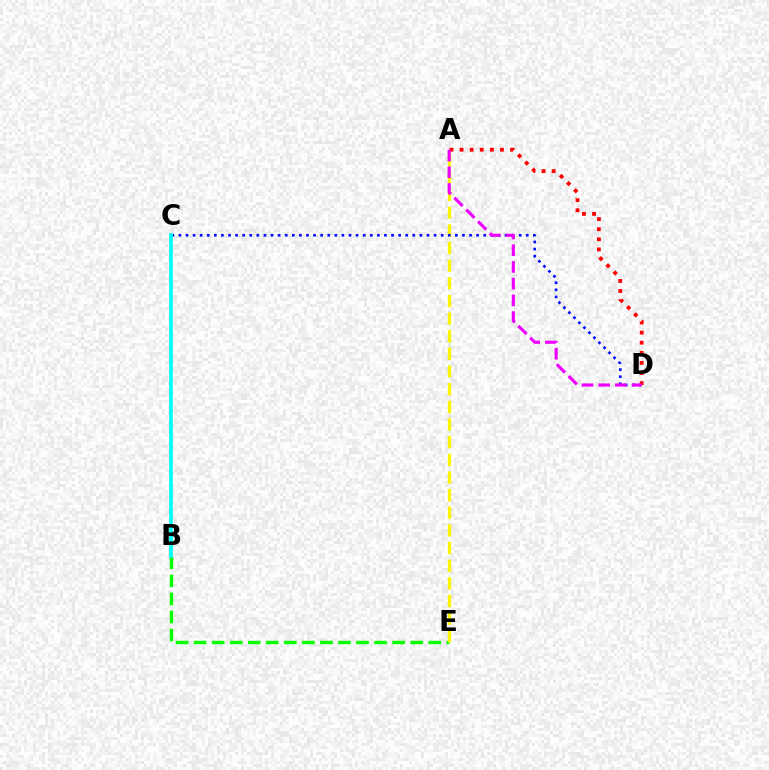{('B', 'E'): [{'color': '#08ff00', 'line_style': 'dashed', 'thickness': 2.45}], ('A', 'E'): [{'color': '#fcf500', 'line_style': 'dashed', 'thickness': 2.4}], ('C', 'D'): [{'color': '#0010ff', 'line_style': 'dotted', 'thickness': 1.93}], ('A', 'D'): [{'color': '#ff0000', 'line_style': 'dotted', 'thickness': 2.74}, {'color': '#ee00ff', 'line_style': 'dashed', 'thickness': 2.27}], ('B', 'C'): [{'color': '#00fff6', 'line_style': 'solid', 'thickness': 2.67}]}